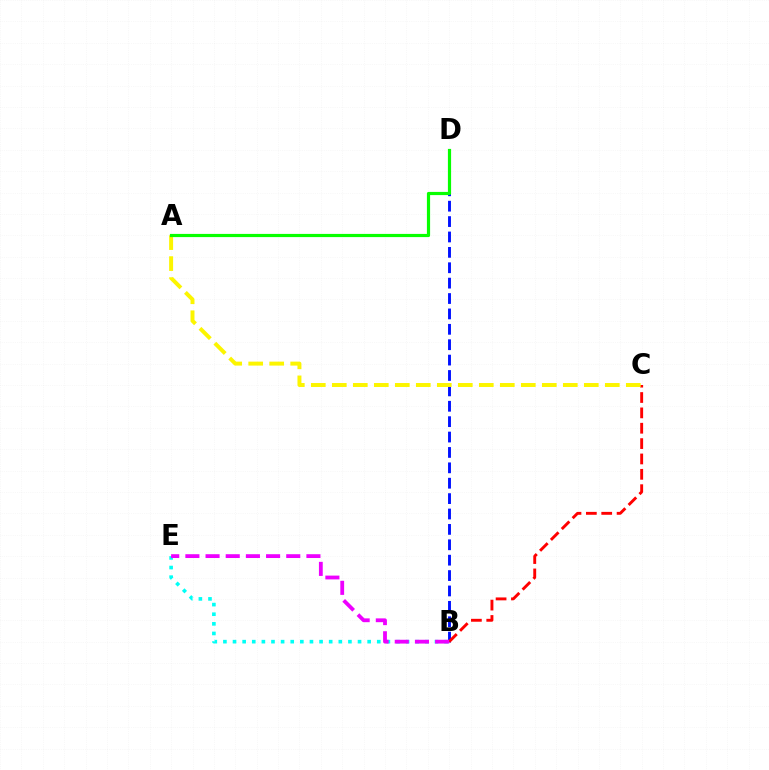{('B', 'D'): [{'color': '#0010ff', 'line_style': 'dashed', 'thickness': 2.09}], ('B', 'C'): [{'color': '#ff0000', 'line_style': 'dashed', 'thickness': 2.09}], ('B', 'E'): [{'color': '#00fff6', 'line_style': 'dotted', 'thickness': 2.61}, {'color': '#ee00ff', 'line_style': 'dashed', 'thickness': 2.74}], ('A', 'C'): [{'color': '#fcf500', 'line_style': 'dashed', 'thickness': 2.85}], ('A', 'D'): [{'color': '#08ff00', 'line_style': 'solid', 'thickness': 2.3}]}